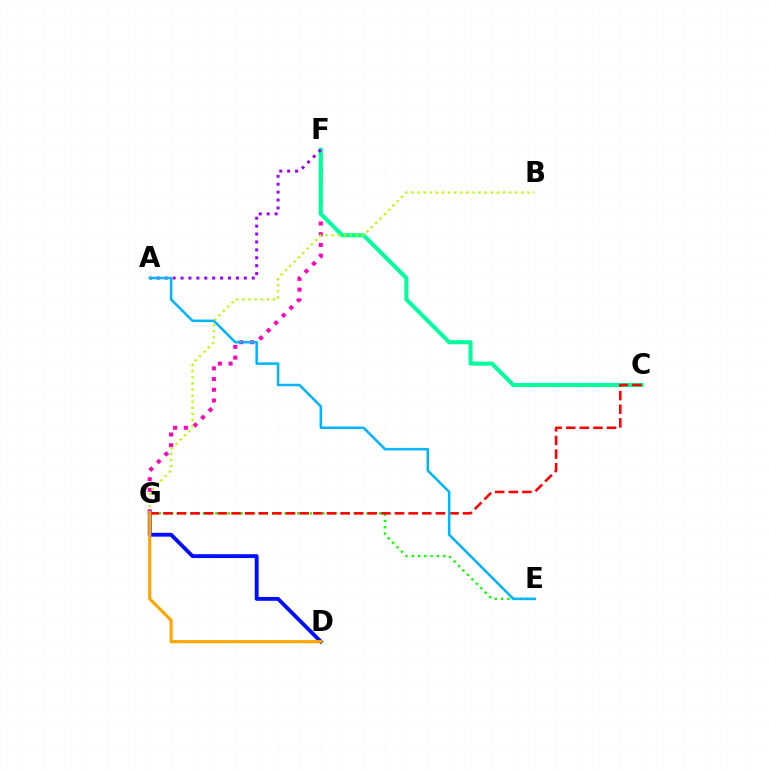{('E', 'G'): [{'color': '#08ff00', 'line_style': 'dotted', 'thickness': 1.71}], ('F', 'G'): [{'color': '#ff00bd', 'line_style': 'dotted', 'thickness': 2.91}], ('C', 'F'): [{'color': '#00ff9d', 'line_style': 'solid', 'thickness': 2.94}], ('D', 'G'): [{'color': '#0010ff', 'line_style': 'solid', 'thickness': 2.78}, {'color': '#ffa500', 'line_style': 'solid', 'thickness': 2.25}], ('C', 'G'): [{'color': '#ff0000', 'line_style': 'dashed', 'thickness': 1.85}], ('A', 'F'): [{'color': '#9b00ff', 'line_style': 'dotted', 'thickness': 2.15}], ('A', 'E'): [{'color': '#00b5ff', 'line_style': 'solid', 'thickness': 1.81}], ('B', 'G'): [{'color': '#b3ff00', 'line_style': 'dotted', 'thickness': 1.66}]}